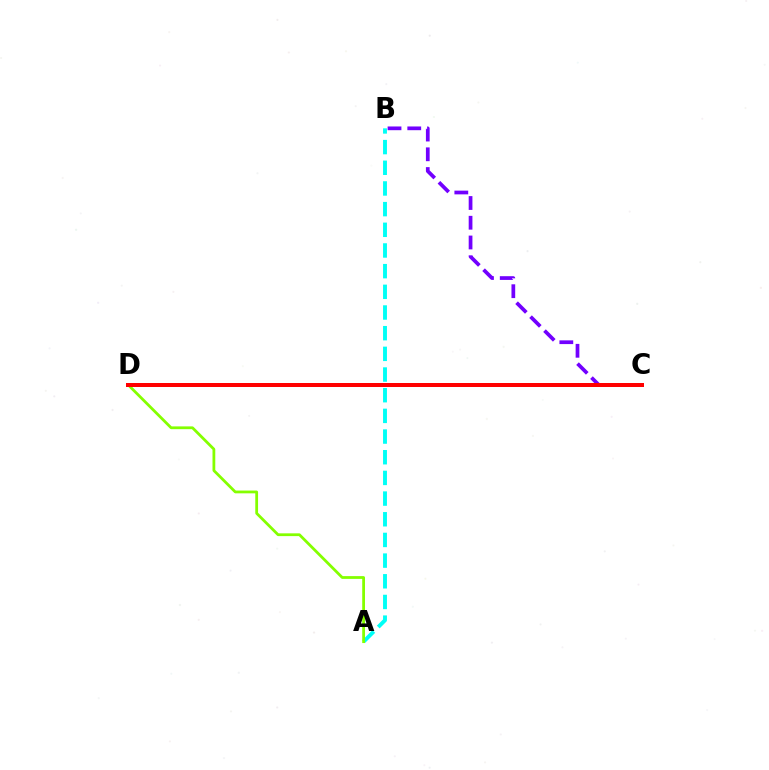{('A', 'B'): [{'color': '#00fff6', 'line_style': 'dashed', 'thickness': 2.81}], ('A', 'D'): [{'color': '#84ff00', 'line_style': 'solid', 'thickness': 2.0}], ('B', 'C'): [{'color': '#7200ff', 'line_style': 'dashed', 'thickness': 2.68}], ('C', 'D'): [{'color': '#ff0000', 'line_style': 'solid', 'thickness': 2.88}]}